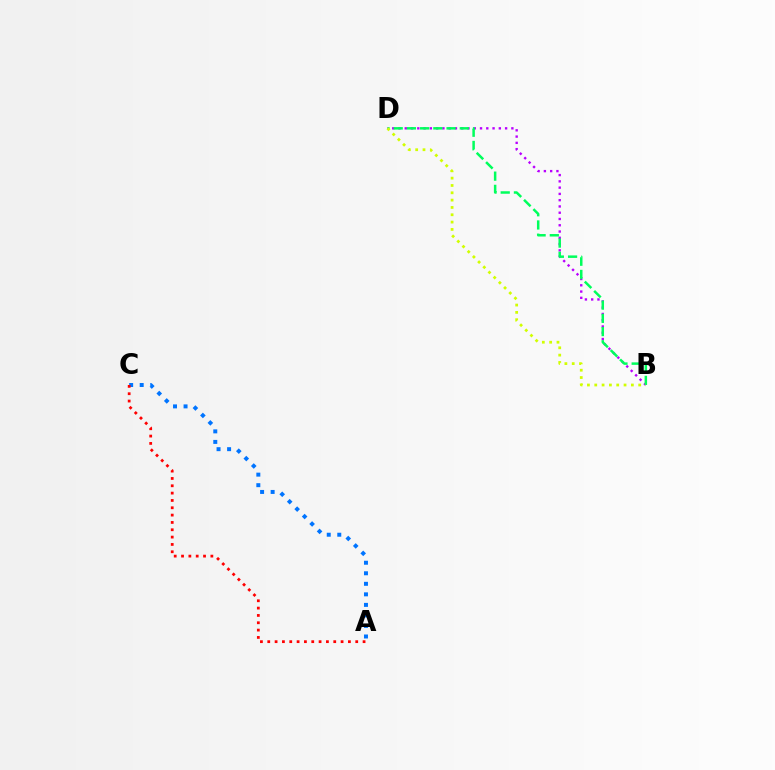{('B', 'D'): [{'color': '#b900ff', 'line_style': 'dotted', 'thickness': 1.7}, {'color': '#00ff5c', 'line_style': 'dashed', 'thickness': 1.8}, {'color': '#d1ff00', 'line_style': 'dotted', 'thickness': 1.99}], ('A', 'C'): [{'color': '#0074ff', 'line_style': 'dotted', 'thickness': 2.86}, {'color': '#ff0000', 'line_style': 'dotted', 'thickness': 1.99}]}